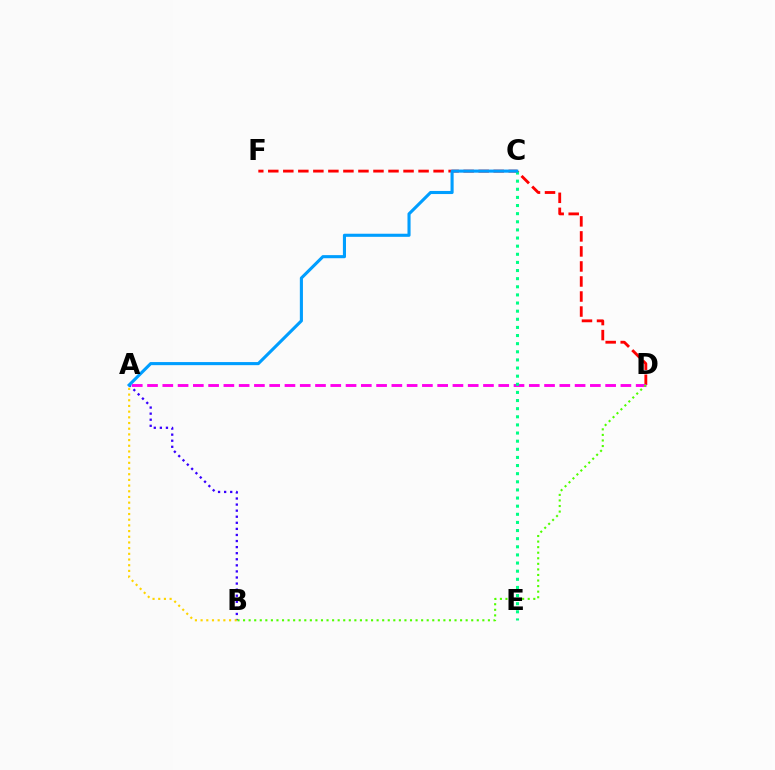{('D', 'F'): [{'color': '#ff0000', 'line_style': 'dashed', 'thickness': 2.04}], ('A', 'D'): [{'color': '#ff00ed', 'line_style': 'dashed', 'thickness': 2.07}], ('C', 'E'): [{'color': '#00ff86', 'line_style': 'dotted', 'thickness': 2.21}], ('A', 'B'): [{'color': '#3700ff', 'line_style': 'dotted', 'thickness': 1.65}, {'color': '#ffd500', 'line_style': 'dotted', 'thickness': 1.55}], ('A', 'C'): [{'color': '#009eff', 'line_style': 'solid', 'thickness': 2.23}], ('B', 'D'): [{'color': '#4fff00', 'line_style': 'dotted', 'thickness': 1.51}]}